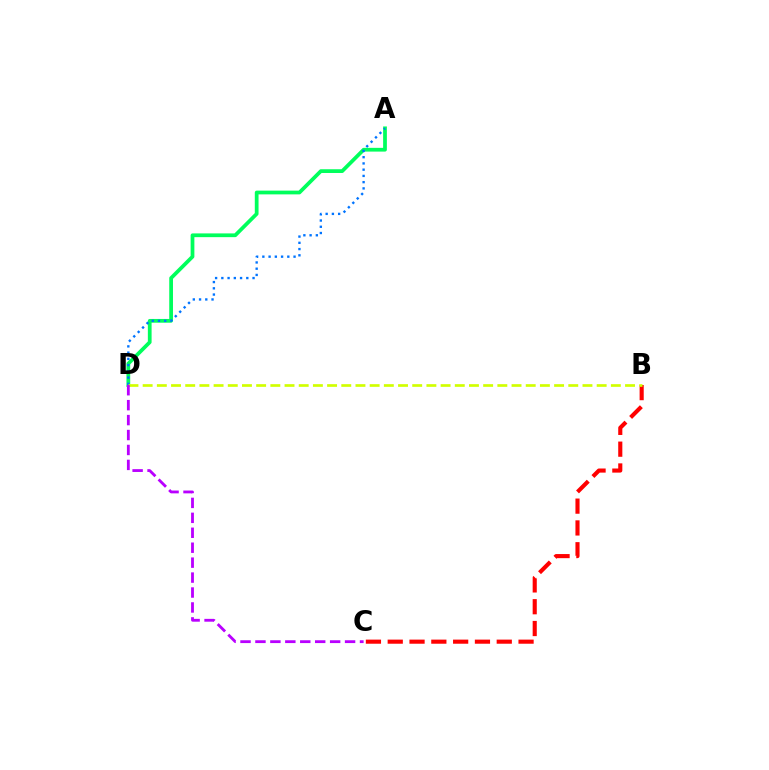{('A', 'D'): [{'color': '#00ff5c', 'line_style': 'solid', 'thickness': 2.7}, {'color': '#0074ff', 'line_style': 'dotted', 'thickness': 1.7}], ('B', 'C'): [{'color': '#ff0000', 'line_style': 'dashed', 'thickness': 2.96}], ('B', 'D'): [{'color': '#d1ff00', 'line_style': 'dashed', 'thickness': 1.93}], ('C', 'D'): [{'color': '#b900ff', 'line_style': 'dashed', 'thickness': 2.03}]}